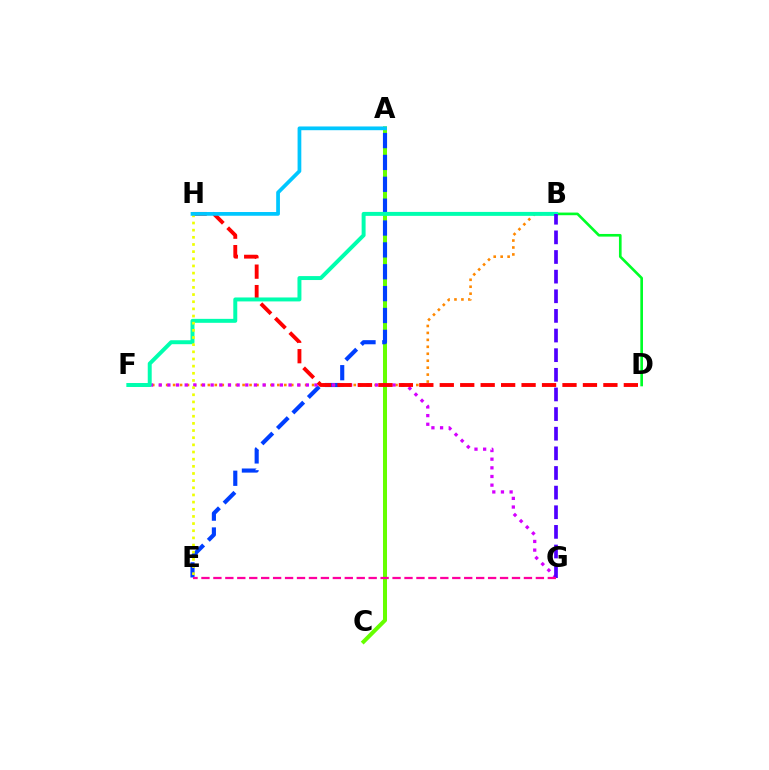{('A', 'C'): [{'color': '#66ff00', 'line_style': 'solid', 'thickness': 2.89}], ('A', 'E'): [{'color': '#003fff', 'line_style': 'dashed', 'thickness': 2.97}], ('B', 'D'): [{'color': '#00ff27', 'line_style': 'solid', 'thickness': 1.91}], ('B', 'F'): [{'color': '#ff8800', 'line_style': 'dotted', 'thickness': 1.89}, {'color': '#00ffaf', 'line_style': 'solid', 'thickness': 2.85}], ('F', 'G'): [{'color': '#d600ff', 'line_style': 'dotted', 'thickness': 2.35}], ('D', 'H'): [{'color': '#ff0000', 'line_style': 'dashed', 'thickness': 2.78}], ('B', 'G'): [{'color': '#4f00ff', 'line_style': 'dashed', 'thickness': 2.67}], ('E', 'G'): [{'color': '#ff00a0', 'line_style': 'dashed', 'thickness': 1.62}], ('E', 'H'): [{'color': '#eeff00', 'line_style': 'dotted', 'thickness': 1.94}], ('A', 'H'): [{'color': '#00c7ff', 'line_style': 'solid', 'thickness': 2.69}]}